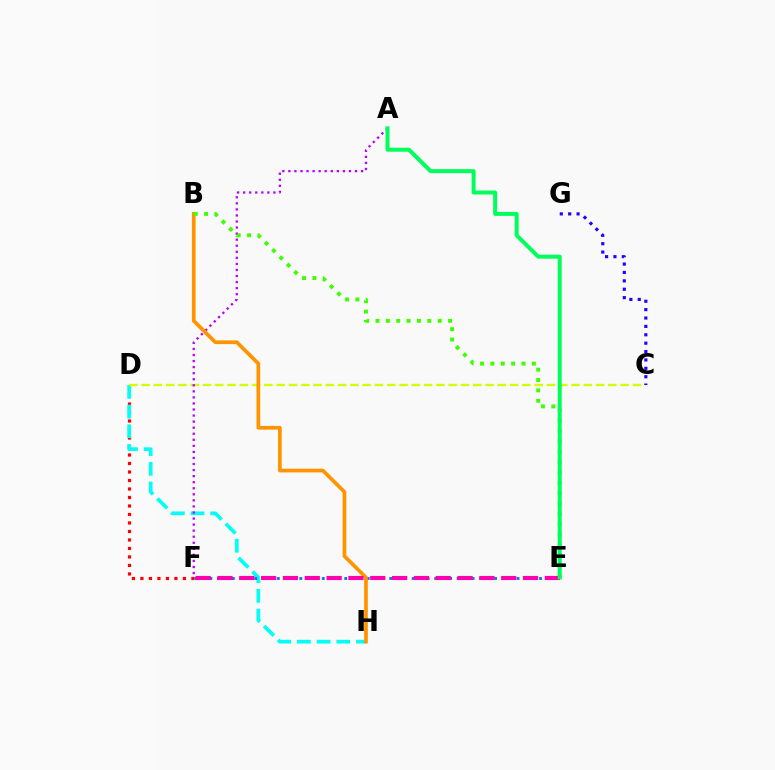{('D', 'F'): [{'color': '#ff0000', 'line_style': 'dotted', 'thickness': 2.31}], ('D', 'H'): [{'color': '#00fff6', 'line_style': 'dashed', 'thickness': 2.68}], ('E', 'F'): [{'color': '#0074ff', 'line_style': 'dotted', 'thickness': 2.04}, {'color': '#ff00ac', 'line_style': 'dashed', 'thickness': 2.97}], ('C', 'D'): [{'color': '#d1ff00', 'line_style': 'dashed', 'thickness': 1.67}], ('A', 'F'): [{'color': '#b900ff', 'line_style': 'dotted', 'thickness': 1.65}], ('B', 'H'): [{'color': '#ff9400', 'line_style': 'solid', 'thickness': 2.68}], ('B', 'E'): [{'color': '#3dff00', 'line_style': 'dotted', 'thickness': 2.82}], ('C', 'G'): [{'color': '#2500ff', 'line_style': 'dotted', 'thickness': 2.28}], ('A', 'E'): [{'color': '#00ff5c', 'line_style': 'solid', 'thickness': 2.87}]}